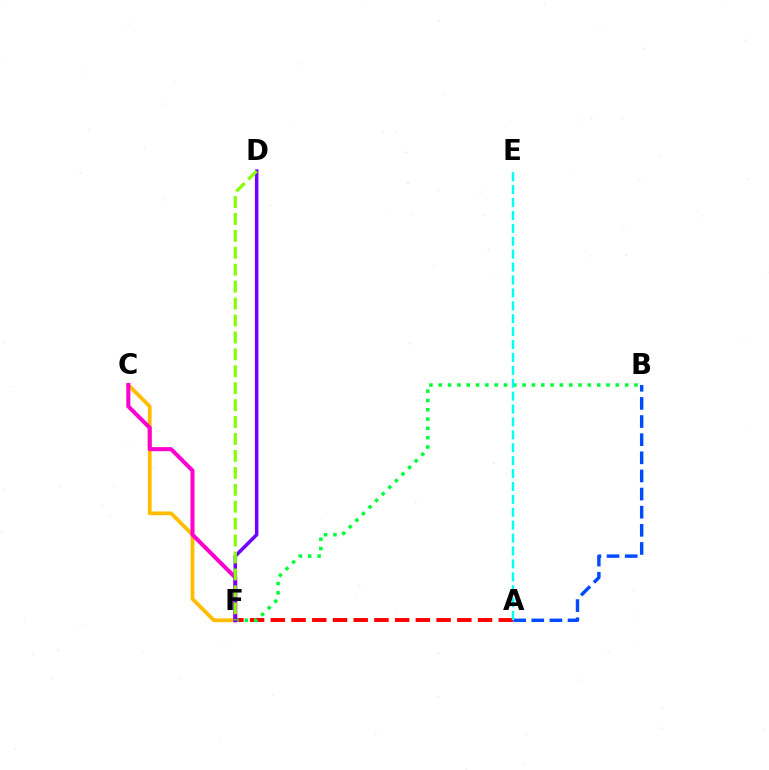{('A', 'F'): [{'color': '#ff0000', 'line_style': 'dashed', 'thickness': 2.81}], ('B', 'F'): [{'color': '#00ff39', 'line_style': 'dotted', 'thickness': 2.53}], ('C', 'F'): [{'color': '#ffbd00', 'line_style': 'solid', 'thickness': 2.73}, {'color': '#ff00cf', 'line_style': 'solid', 'thickness': 2.91}], ('A', 'B'): [{'color': '#004bff', 'line_style': 'dashed', 'thickness': 2.46}], ('A', 'E'): [{'color': '#00fff6', 'line_style': 'dashed', 'thickness': 1.75}], ('D', 'F'): [{'color': '#7200ff', 'line_style': 'solid', 'thickness': 2.53}, {'color': '#84ff00', 'line_style': 'dashed', 'thickness': 2.3}]}